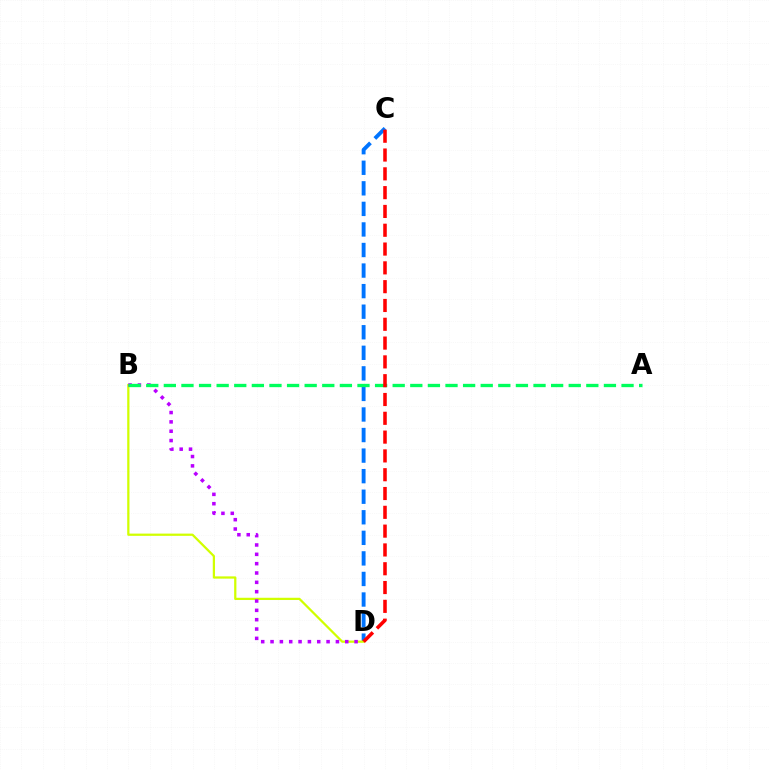{('C', 'D'): [{'color': '#0074ff', 'line_style': 'dashed', 'thickness': 2.79}, {'color': '#ff0000', 'line_style': 'dashed', 'thickness': 2.55}], ('B', 'D'): [{'color': '#d1ff00', 'line_style': 'solid', 'thickness': 1.62}, {'color': '#b900ff', 'line_style': 'dotted', 'thickness': 2.54}], ('A', 'B'): [{'color': '#00ff5c', 'line_style': 'dashed', 'thickness': 2.39}]}